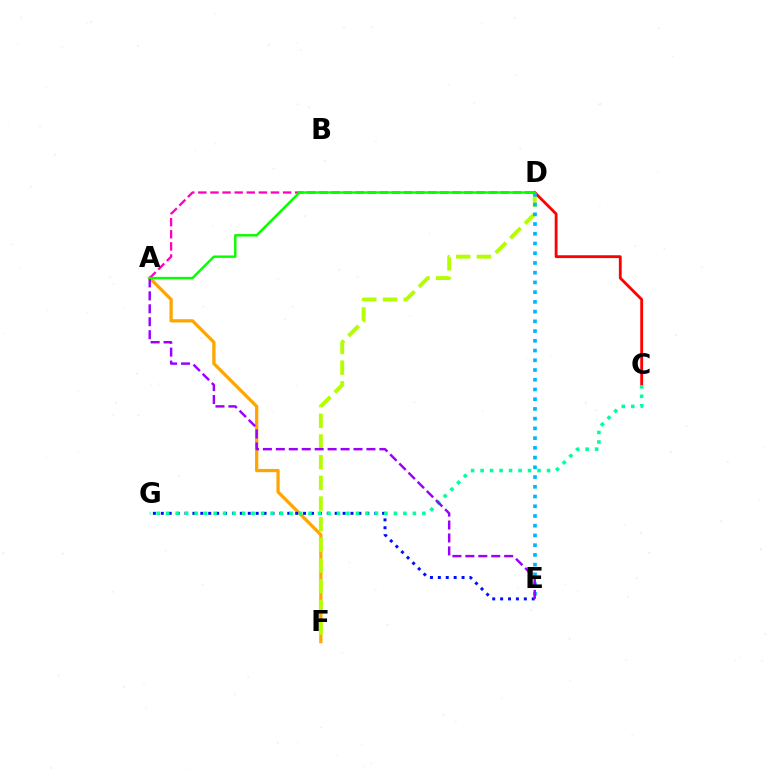{('A', 'F'): [{'color': '#ffa500', 'line_style': 'solid', 'thickness': 2.34}], ('D', 'F'): [{'color': '#b3ff00', 'line_style': 'dashed', 'thickness': 2.81}], ('E', 'G'): [{'color': '#0010ff', 'line_style': 'dotted', 'thickness': 2.15}], ('C', 'D'): [{'color': '#ff0000', 'line_style': 'solid', 'thickness': 2.04}], ('D', 'E'): [{'color': '#00b5ff', 'line_style': 'dotted', 'thickness': 2.64}], ('C', 'G'): [{'color': '#00ff9d', 'line_style': 'dotted', 'thickness': 2.58}], ('A', 'E'): [{'color': '#9b00ff', 'line_style': 'dashed', 'thickness': 1.76}], ('A', 'D'): [{'color': '#ff00bd', 'line_style': 'dashed', 'thickness': 1.64}, {'color': '#08ff00', 'line_style': 'solid', 'thickness': 1.76}]}